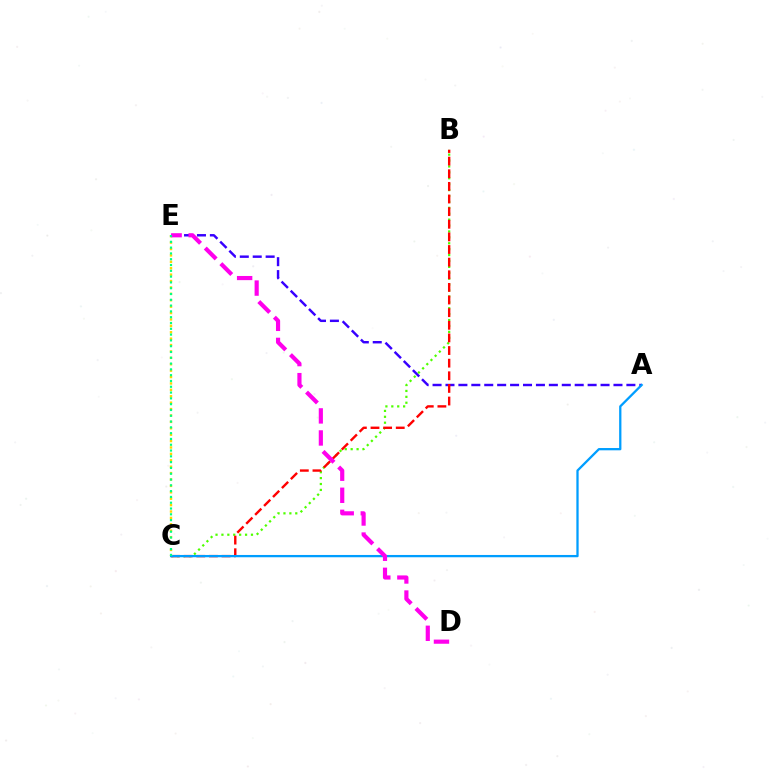{('A', 'E'): [{'color': '#3700ff', 'line_style': 'dashed', 'thickness': 1.76}], ('B', 'C'): [{'color': '#4fff00', 'line_style': 'dotted', 'thickness': 1.6}, {'color': '#ff0000', 'line_style': 'dashed', 'thickness': 1.72}], ('A', 'C'): [{'color': '#009eff', 'line_style': 'solid', 'thickness': 1.64}], ('C', 'E'): [{'color': '#ffd500', 'line_style': 'dotted', 'thickness': 1.74}, {'color': '#00ff86', 'line_style': 'dotted', 'thickness': 1.58}], ('D', 'E'): [{'color': '#ff00ed', 'line_style': 'dashed', 'thickness': 3.0}]}